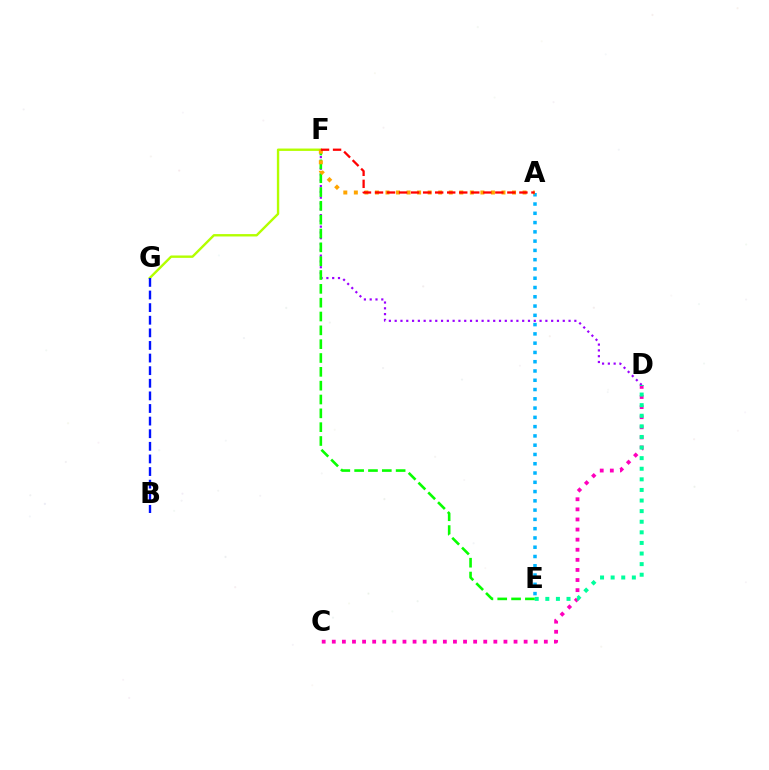{('D', 'F'): [{'color': '#9b00ff', 'line_style': 'dotted', 'thickness': 1.57}], ('F', 'G'): [{'color': '#b3ff00', 'line_style': 'solid', 'thickness': 1.72}], ('A', 'E'): [{'color': '#00b5ff', 'line_style': 'dotted', 'thickness': 2.52}], ('C', 'D'): [{'color': '#ff00bd', 'line_style': 'dotted', 'thickness': 2.74}], ('B', 'G'): [{'color': '#0010ff', 'line_style': 'dashed', 'thickness': 1.71}], ('D', 'E'): [{'color': '#00ff9d', 'line_style': 'dotted', 'thickness': 2.88}], ('E', 'F'): [{'color': '#08ff00', 'line_style': 'dashed', 'thickness': 1.88}], ('A', 'F'): [{'color': '#ffa500', 'line_style': 'dotted', 'thickness': 2.87}, {'color': '#ff0000', 'line_style': 'dashed', 'thickness': 1.63}]}